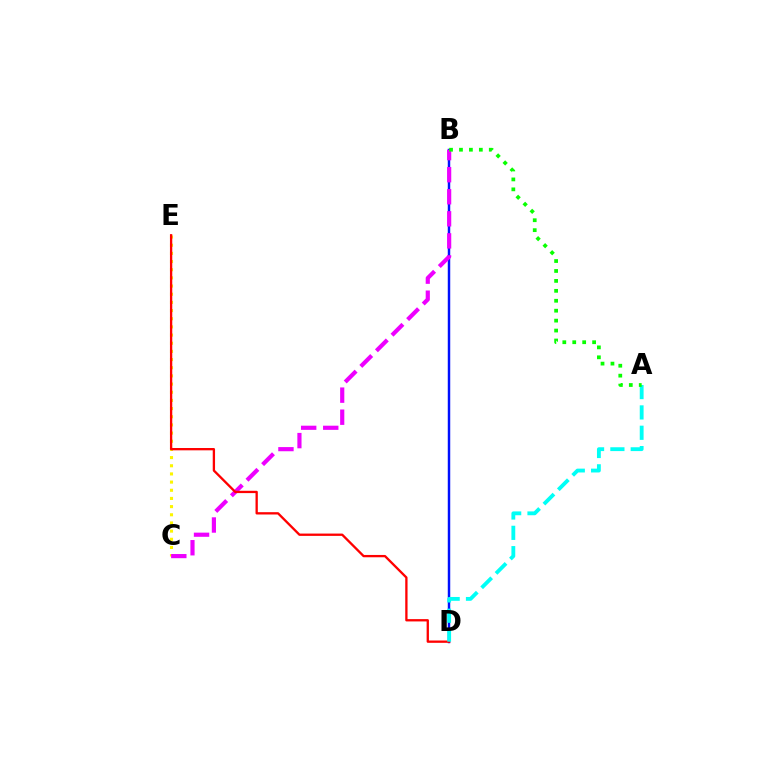{('C', 'E'): [{'color': '#fcf500', 'line_style': 'dotted', 'thickness': 2.22}], ('B', 'D'): [{'color': '#0010ff', 'line_style': 'solid', 'thickness': 1.77}], ('B', 'C'): [{'color': '#ee00ff', 'line_style': 'dashed', 'thickness': 3.0}], ('D', 'E'): [{'color': '#ff0000', 'line_style': 'solid', 'thickness': 1.67}], ('A', 'D'): [{'color': '#00fff6', 'line_style': 'dashed', 'thickness': 2.76}], ('A', 'B'): [{'color': '#08ff00', 'line_style': 'dotted', 'thickness': 2.7}]}